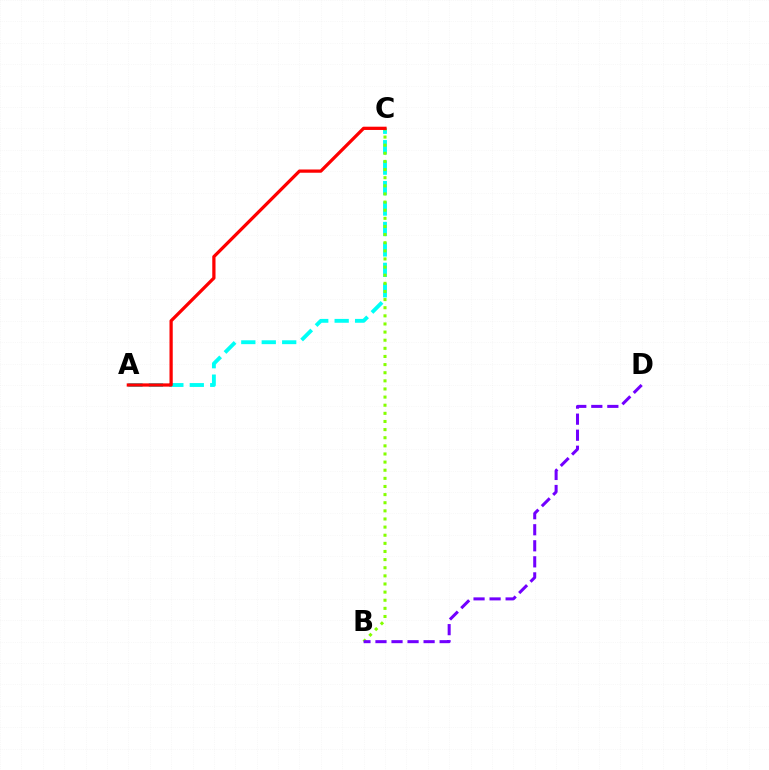{('A', 'C'): [{'color': '#00fff6', 'line_style': 'dashed', 'thickness': 2.78}, {'color': '#ff0000', 'line_style': 'solid', 'thickness': 2.34}], ('B', 'C'): [{'color': '#84ff00', 'line_style': 'dotted', 'thickness': 2.21}], ('B', 'D'): [{'color': '#7200ff', 'line_style': 'dashed', 'thickness': 2.18}]}